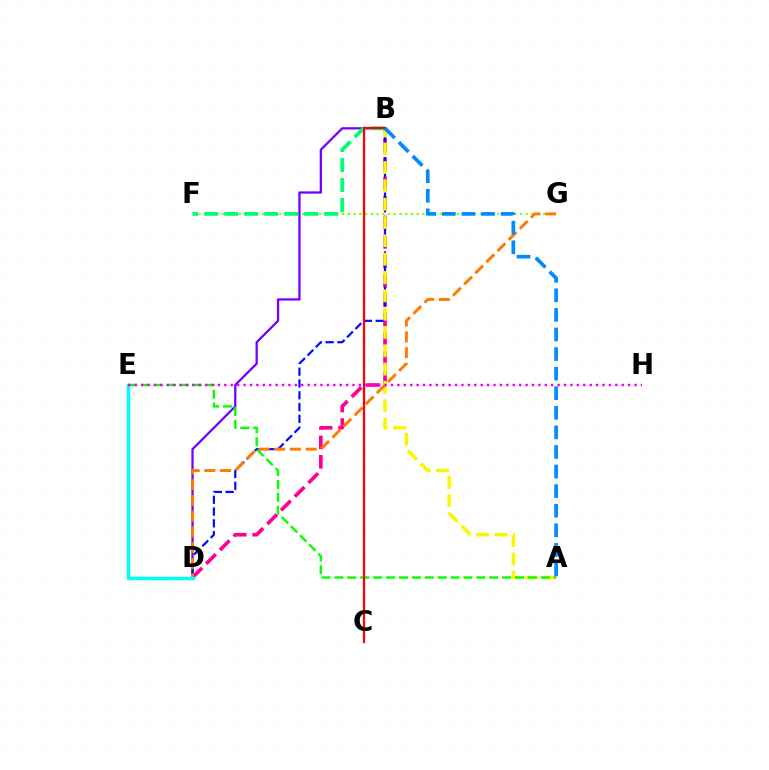{('B', 'D'): [{'color': '#ff0094', 'line_style': 'dashed', 'thickness': 2.64}, {'color': '#7200ff', 'line_style': 'solid', 'thickness': 1.63}, {'color': '#0010ff', 'line_style': 'dashed', 'thickness': 1.6}], ('F', 'G'): [{'color': '#84ff00', 'line_style': 'dotted', 'thickness': 1.56}], ('A', 'B'): [{'color': '#fcf500', 'line_style': 'dashed', 'thickness': 2.49}, {'color': '#008cff', 'line_style': 'dashed', 'thickness': 2.66}], ('D', 'G'): [{'color': '#ff7c00', 'line_style': 'dashed', 'thickness': 2.14}], ('B', 'F'): [{'color': '#00ff74', 'line_style': 'dashed', 'thickness': 2.72}], ('D', 'E'): [{'color': '#00fff6', 'line_style': 'solid', 'thickness': 2.52}], ('A', 'E'): [{'color': '#08ff00', 'line_style': 'dashed', 'thickness': 1.75}], ('E', 'H'): [{'color': '#ee00ff', 'line_style': 'dotted', 'thickness': 1.74}], ('B', 'C'): [{'color': '#ff0000', 'line_style': 'solid', 'thickness': 1.63}]}